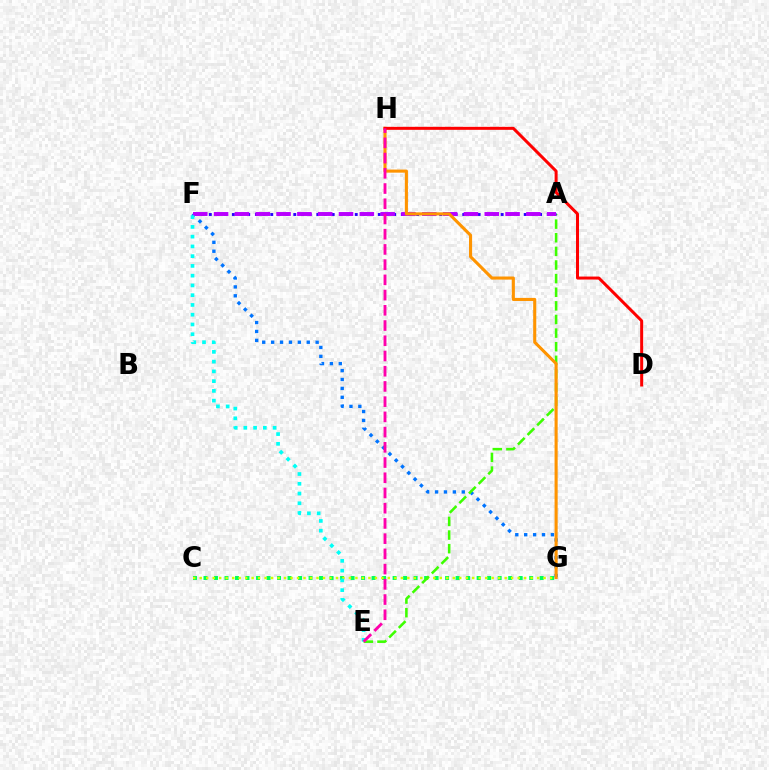{('C', 'G'): [{'color': '#00ff5c', 'line_style': 'dotted', 'thickness': 2.85}, {'color': '#d1ff00', 'line_style': 'dotted', 'thickness': 1.76}], ('F', 'G'): [{'color': '#0074ff', 'line_style': 'dotted', 'thickness': 2.42}], ('A', 'E'): [{'color': '#3dff00', 'line_style': 'dashed', 'thickness': 1.85}], ('A', 'F'): [{'color': '#2500ff', 'line_style': 'dotted', 'thickness': 2.09}, {'color': '#b900ff', 'line_style': 'dashed', 'thickness': 2.83}], ('G', 'H'): [{'color': '#ff9400', 'line_style': 'solid', 'thickness': 2.22}], ('E', 'F'): [{'color': '#00fff6', 'line_style': 'dotted', 'thickness': 2.65}], ('D', 'H'): [{'color': '#ff0000', 'line_style': 'solid', 'thickness': 2.16}], ('E', 'H'): [{'color': '#ff00ac', 'line_style': 'dashed', 'thickness': 2.07}]}